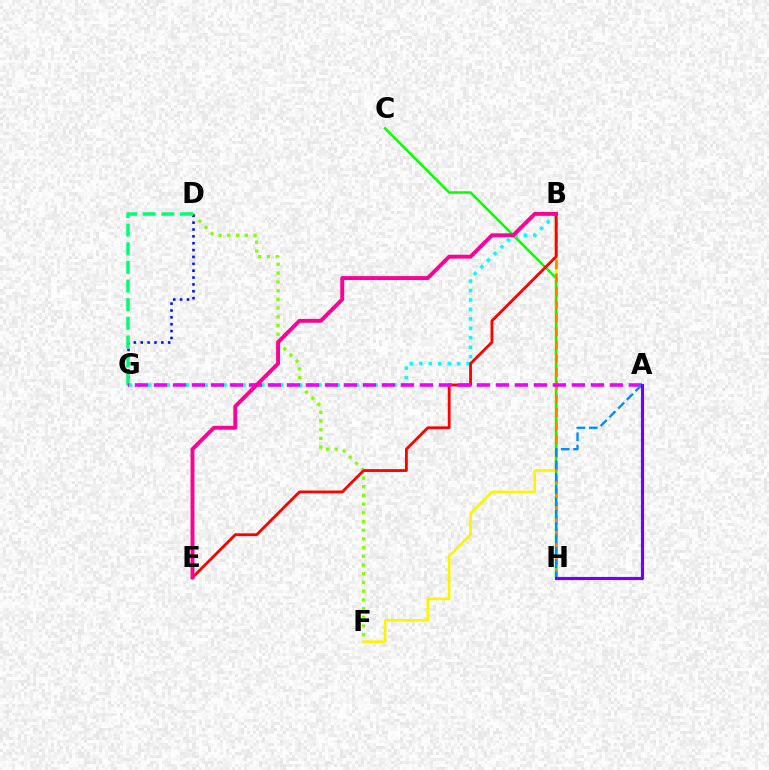{('B', 'F'): [{'color': '#fcf500', 'line_style': 'solid', 'thickness': 1.87}], ('D', 'F'): [{'color': '#84ff00', 'line_style': 'dotted', 'thickness': 2.37}], ('C', 'H'): [{'color': '#08ff00', 'line_style': 'solid', 'thickness': 1.81}], ('B', 'H'): [{'color': '#ff7c00', 'line_style': 'dashed', 'thickness': 1.83}], ('D', 'G'): [{'color': '#0010ff', 'line_style': 'dotted', 'thickness': 1.87}, {'color': '#00ff74', 'line_style': 'dashed', 'thickness': 2.53}], ('B', 'G'): [{'color': '#00fff6', 'line_style': 'dotted', 'thickness': 2.57}], ('B', 'E'): [{'color': '#ff0000', 'line_style': 'solid', 'thickness': 2.03}, {'color': '#ff0094', 'line_style': 'solid', 'thickness': 2.82}], ('A', 'G'): [{'color': '#ee00ff', 'line_style': 'dashed', 'thickness': 2.58}], ('A', 'H'): [{'color': '#008cff', 'line_style': 'dashed', 'thickness': 1.68}, {'color': '#7200ff', 'line_style': 'solid', 'thickness': 2.27}]}